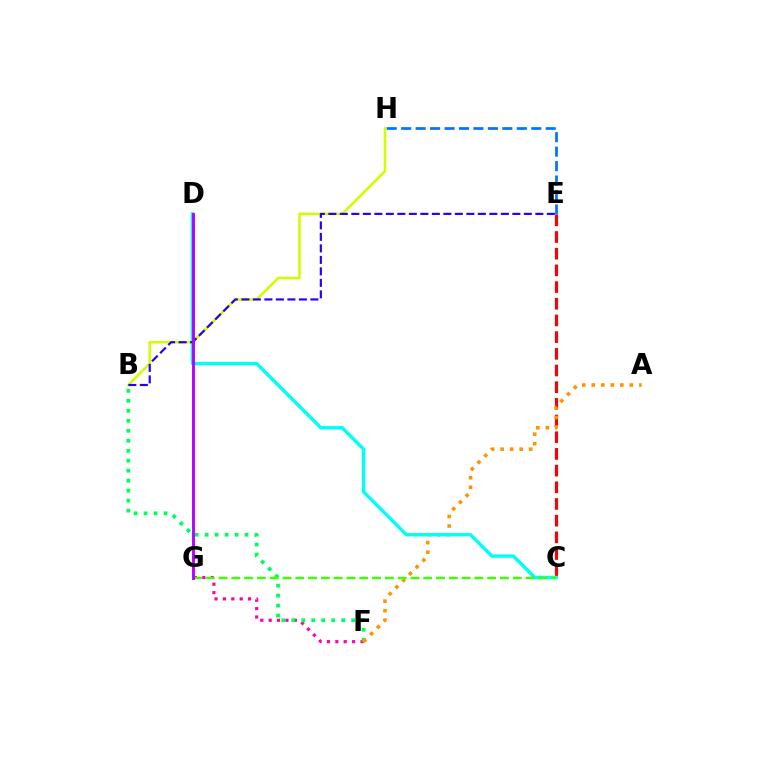{('F', 'G'): [{'color': '#ff00ac', 'line_style': 'dotted', 'thickness': 2.28}], ('B', 'H'): [{'color': '#d1ff00', 'line_style': 'solid', 'thickness': 1.87}], ('C', 'E'): [{'color': '#ff0000', 'line_style': 'dashed', 'thickness': 2.27}], ('B', 'F'): [{'color': '#00ff5c', 'line_style': 'dotted', 'thickness': 2.71}], ('A', 'F'): [{'color': '#ff9400', 'line_style': 'dotted', 'thickness': 2.59}], ('C', 'D'): [{'color': '#00fff6', 'line_style': 'solid', 'thickness': 2.46}], ('B', 'E'): [{'color': '#2500ff', 'line_style': 'dashed', 'thickness': 1.56}], ('E', 'H'): [{'color': '#0074ff', 'line_style': 'dashed', 'thickness': 1.96}], ('C', 'G'): [{'color': '#3dff00', 'line_style': 'dashed', 'thickness': 1.74}], ('D', 'G'): [{'color': '#b900ff', 'line_style': 'solid', 'thickness': 2.09}]}